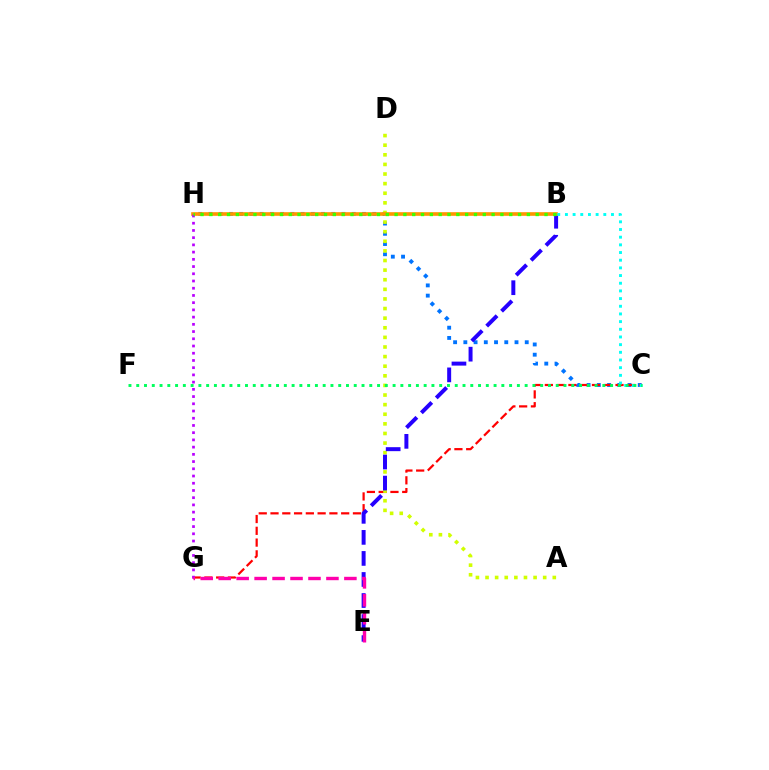{('C', 'H'): [{'color': '#0074ff', 'line_style': 'dotted', 'thickness': 2.78}], ('C', 'G'): [{'color': '#ff0000', 'line_style': 'dashed', 'thickness': 1.6}], ('A', 'D'): [{'color': '#d1ff00', 'line_style': 'dotted', 'thickness': 2.61}], ('B', 'E'): [{'color': '#2500ff', 'line_style': 'dashed', 'thickness': 2.86}], ('B', 'H'): [{'color': '#ff9400', 'line_style': 'solid', 'thickness': 2.62}, {'color': '#3dff00', 'line_style': 'dotted', 'thickness': 2.4}], ('G', 'H'): [{'color': '#b900ff', 'line_style': 'dotted', 'thickness': 1.96}], ('E', 'G'): [{'color': '#ff00ac', 'line_style': 'dashed', 'thickness': 2.44}], ('B', 'C'): [{'color': '#00fff6', 'line_style': 'dotted', 'thickness': 2.09}], ('C', 'F'): [{'color': '#00ff5c', 'line_style': 'dotted', 'thickness': 2.11}]}